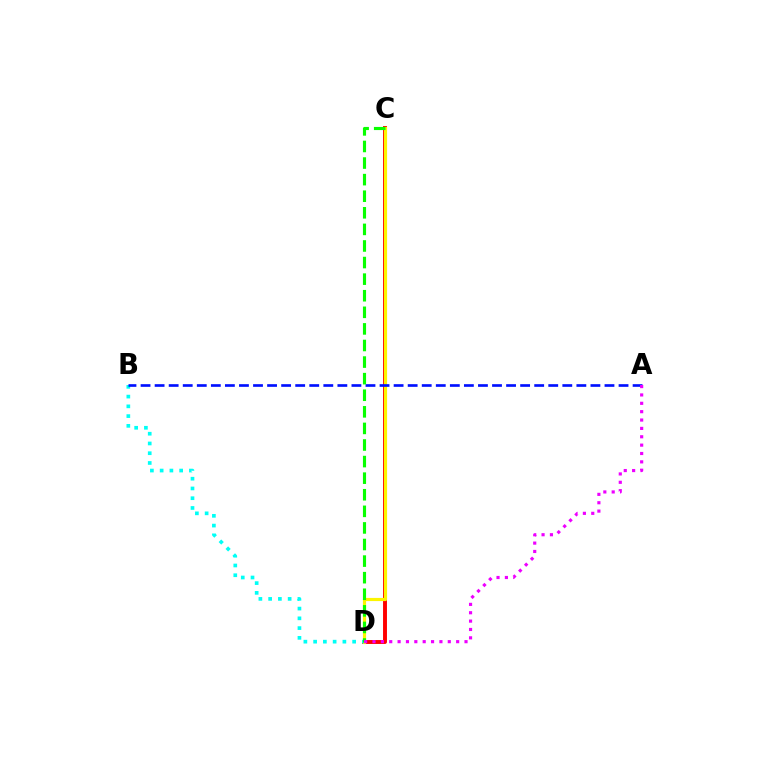{('C', 'D'): [{'color': '#ff0000', 'line_style': 'solid', 'thickness': 2.82}, {'color': '#fcf500', 'line_style': 'solid', 'thickness': 2.28}, {'color': '#08ff00', 'line_style': 'dashed', 'thickness': 2.25}], ('B', 'D'): [{'color': '#00fff6', 'line_style': 'dotted', 'thickness': 2.65}], ('A', 'B'): [{'color': '#0010ff', 'line_style': 'dashed', 'thickness': 1.91}], ('A', 'D'): [{'color': '#ee00ff', 'line_style': 'dotted', 'thickness': 2.27}]}